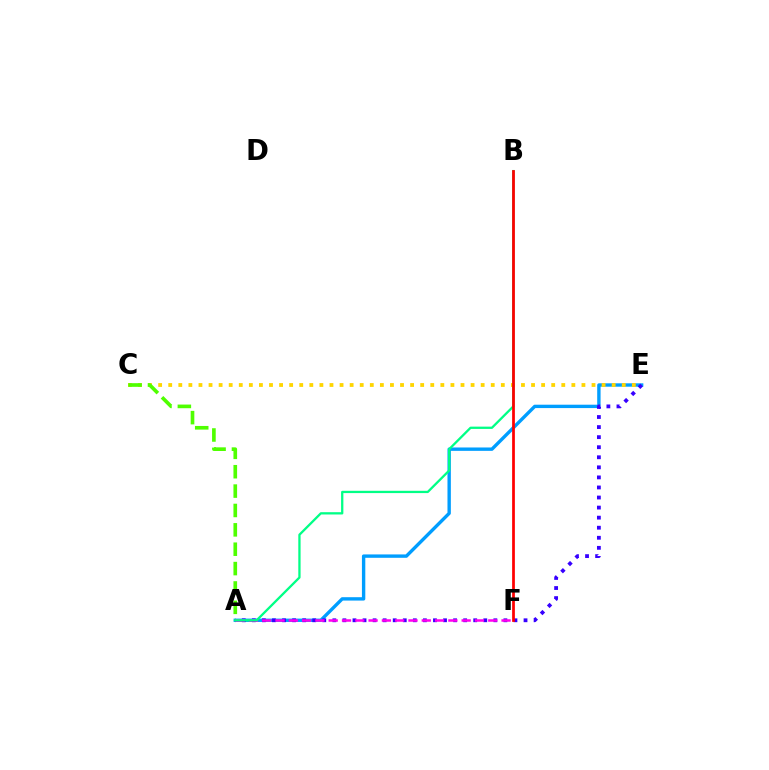{('A', 'E'): [{'color': '#009eff', 'line_style': 'solid', 'thickness': 2.43}, {'color': '#3700ff', 'line_style': 'dotted', 'thickness': 2.73}], ('A', 'F'): [{'color': '#ff00ed', 'line_style': 'dashed', 'thickness': 1.81}], ('C', 'E'): [{'color': '#ffd500', 'line_style': 'dotted', 'thickness': 2.74}], ('A', 'C'): [{'color': '#4fff00', 'line_style': 'dashed', 'thickness': 2.63}], ('A', 'B'): [{'color': '#00ff86', 'line_style': 'solid', 'thickness': 1.65}], ('B', 'F'): [{'color': '#ff0000', 'line_style': 'solid', 'thickness': 1.97}]}